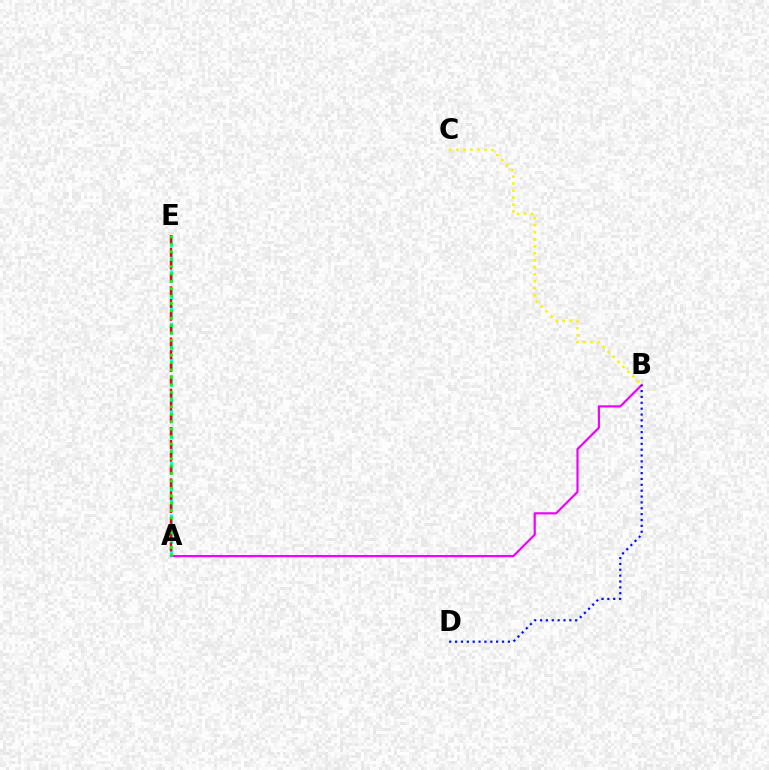{('A', 'B'): [{'color': '#ee00ff', 'line_style': 'solid', 'thickness': 1.56}], ('B', 'D'): [{'color': '#0010ff', 'line_style': 'dotted', 'thickness': 1.59}], ('A', 'E'): [{'color': '#00fff6', 'line_style': 'dashed', 'thickness': 2.37}, {'color': '#ff0000', 'line_style': 'dashed', 'thickness': 1.74}, {'color': '#08ff00', 'line_style': 'dotted', 'thickness': 2.01}], ('B', 'C'): [{'color': '#fcf500', 'line_style': 'dotted', 'thickness': 1.91}]}